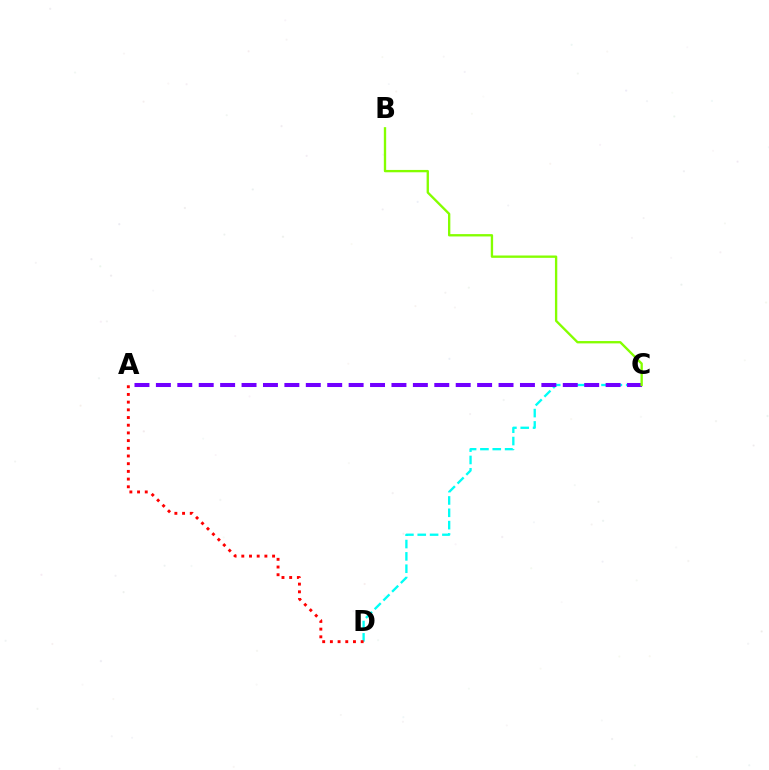{('C', 'D'): [{'color': '#00fff6', 'line_style': 'dashed', 'thickness': 1.68}], ('A', 'C'): [{'color': '#7200ff', 'line_style': 'dashed', 'thickness': 2.91}], ('B', 'C'): [{'color': '#84ff00', 'line_style': 'solid', 'thickness': 1.69}], ('A', 'D'): [{'color': '#ff0000', 'line_style': 'dotted', 'thickness': 2.09}]}